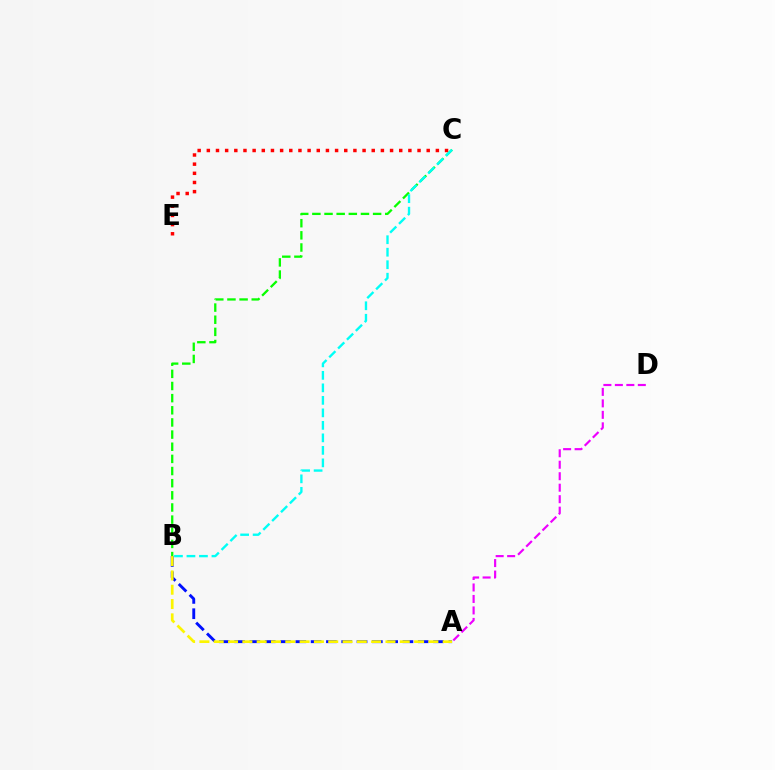{('A', 'D'): [{'color': '#ee00ff', 'line_style': 'dashed', 'thickness': 1.56}], ('C', 'E'): [{'color': '#ff0000', 'line_style': 'dotted', 'thickness': 2.49}], ('A', 'B'): [{'color': '#0010ff', 'line_style': 'dashed', 'thickness': 2.08}, {'color': '#fcf500', 'line_style': 'dashed', 'thickness': 1.94}], ('B', 'C'): [{'color': '#08ff00', 'line_style': 'dashed', 'thickness': 1.65}, {'color': '#00fff6', 'line_style': 'dashed', 'thickness': 1.7}]}